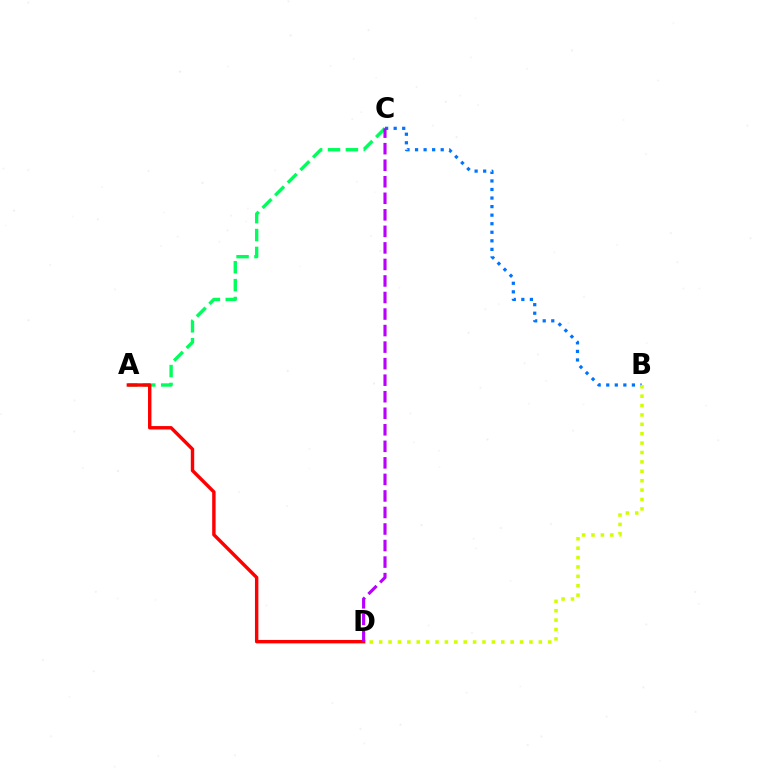{('A', 'C'): [{'color': '#00ff5c', 'line_style': 'dashed', 'thickness': 2.43}], ('B', 'C'): [{'color': '#0074ff', 'line_style': 'dotted', 'thickness': 2.32}], ('A', 'D'): [{'color': '#ff0000', 'line_style': 'solid', 'thickness': 2.46}], ('B', 'D'): [{'color': '#d1ff00', 'line_style': 'dotted', 'thickness': 2.55}], ('C', 'D'): [{'color': '#b900ff', 'line_style': 'dashed', 'thickness': 2.25}]}